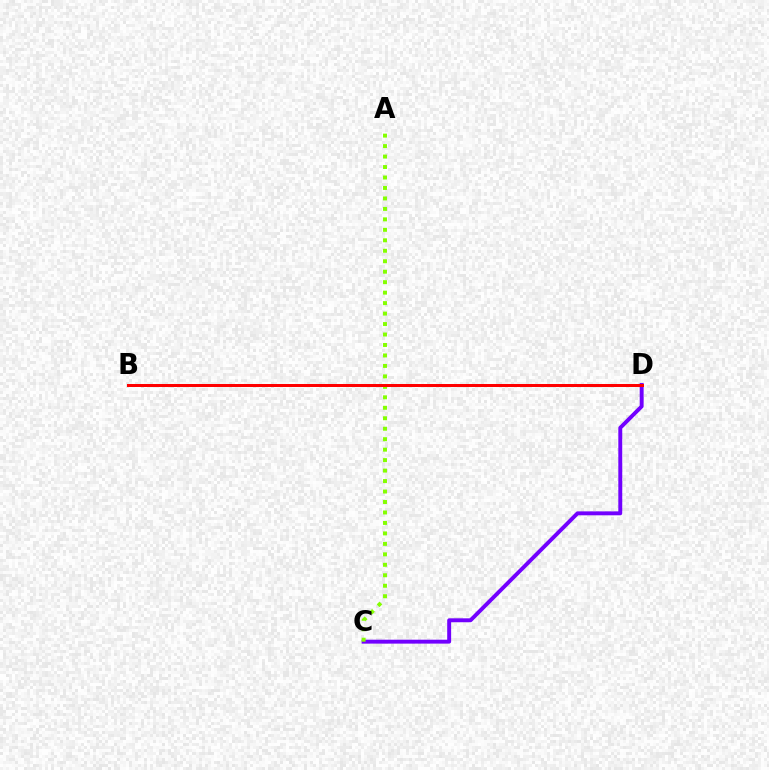{('B', 'D'): [{'color': '#00fff6', 'line_style': 'dotted', 'thickness': 1.85}, {'color': '#ff0000', 'line_style': 'solid', 'thickness': 2.16}], ('C', 'D'): [{'color': '#7200ff', 'line_style': 'solid', 'thickness': 2.83}], ('A', 'C'): [{'color': '#84ff00', 'line_style': 'dotted', 'thickness': 2.84}]}